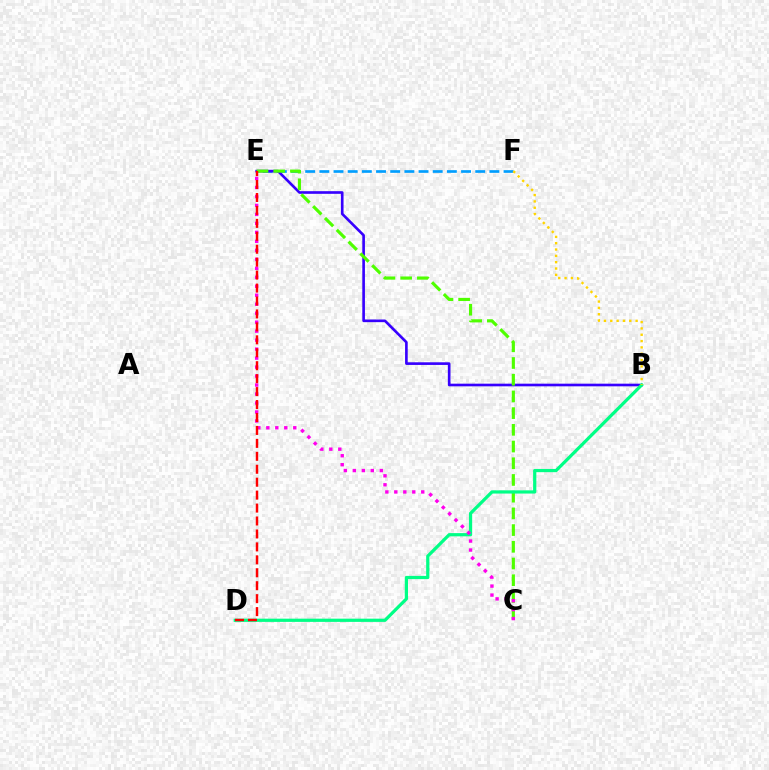{('E', 'F'): [{'color': '#009eff', 'line_style': 'dashed', 'thickness': 1.93}], ('B', 'E'): [{'color': '#3700ff', 'line_style': 'solid', 'thickness': 1.9}], ('C', 'E'): [{'color': '#4fff00', 'line_style': 'dashed', 'thickness': 2.27}, {'color': '#ff00ed', 'line_style': 'dotted', 'thickness': 2.44}], ('B', 'D'): [{'color': '#00ff86', 'line_style': 'solid', 'thickness': 2.32}], ('B', 'F'): [{'color': '#ffd500', 'line_style': 'dotted', 'thickness': 1.72}], ('D', 'E'): [{'color': '#ff0000', 'line_style': 'dashed', 'thickness': 1.76}]}